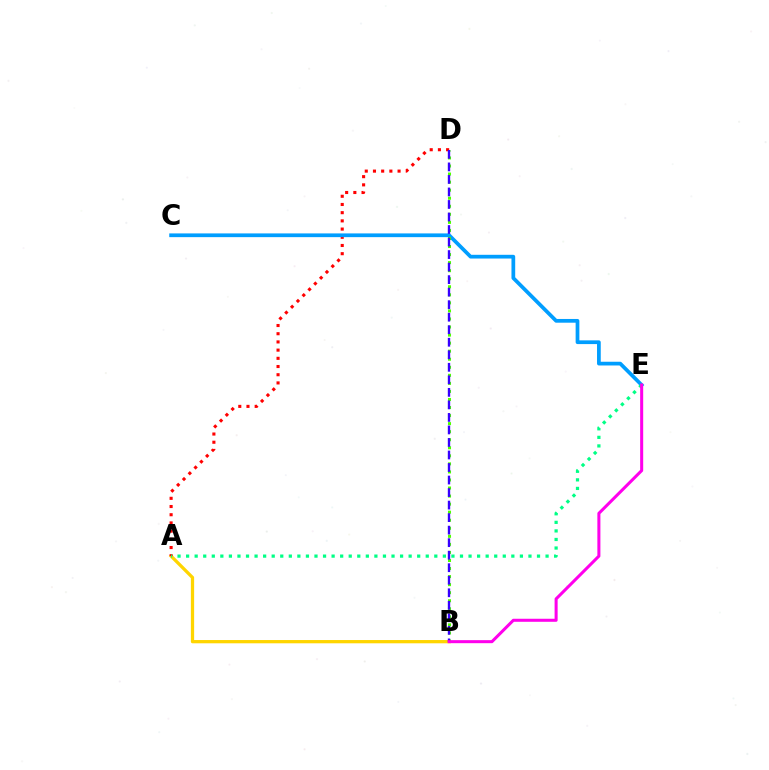{('A', 'B'): [{'color': '#ffd500', 'line_style': 'solid', 'thickness': 2.35}], ('A', 'D'): [{'color': '#ff0000', 'line_style': 'dotted', 'thickness': 2.23}], ('C', 'E'): [{'color': '#009eff', 'line_style': 'solid', 'thickness': 2.69}], ('B', 'D'): [{'color': '#4fff00', 'line_style': 'dotted', 'thickness': 2.19}, {'color': '#3700ff', 'line_style': 'dashed', 'thickness': 1.7}], ('A', 'E'): [{'color': '#00ff86', 'line_style': 'dotted', 'thickness': 2.33}], ('B', 'E'): [{'color': '#ff00ed', 'line_style': 'solid', 'thickness': 2.19}]}